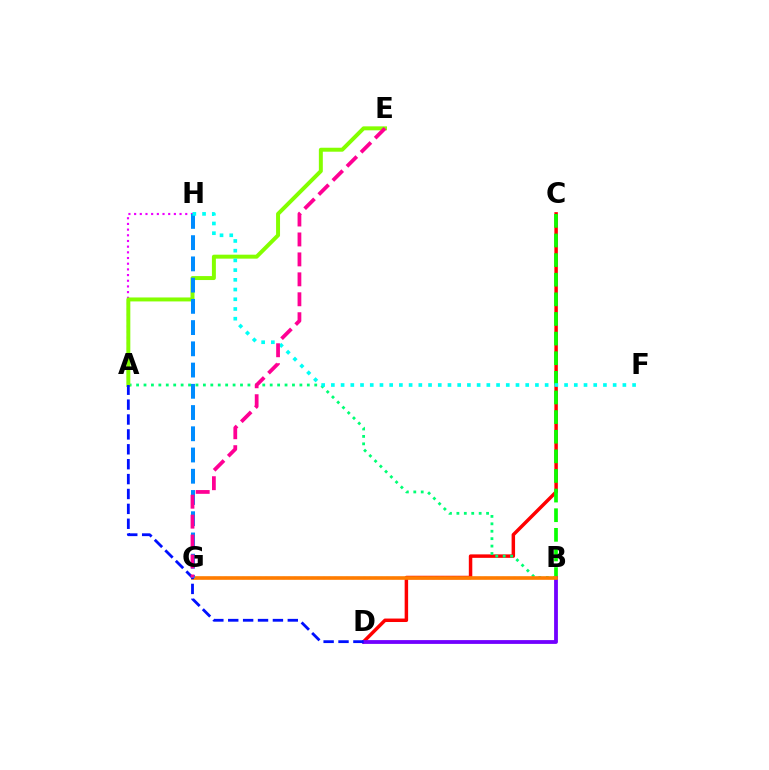{('C', 'D'): [{'color': '#ff0000', 'line_style': 'solid', 'thickness': 2.5}], ('B', 'C'): [{'color': '#08ff00', 'line_style': 'dashed', 'thickness': 2.67}], ('B', 'D'): [{'color': '#7200ff', 'line_style': 'solid', 'thickness': 2.73}], ('A', 'B'): [{'color': '#00ff74', 'line_style': 'dotted', 'thickness': 2.02}], ('B', 'G'): [{'color': '#fcf500', 'line_style': 'dotted', 'thickness': 1.57}, {'color': '#ff7c00', 'line_style': 'solid', 'thickness': 2.61}], ('A', 'H'): [{'color': '#ee00ff', 'line_style': 'dotted', 'thickness': 1.54}], ('A', 'E'): [{'color': '#84ff00', 'line_style': 'solid', 'thickness': 2.85}], ('A', 'D'): [{'color': '#0010ff', 'line_style': 'dashed', 'thickness': 2.02}], ('G', 'H'): [{'color': '#008cff', 'line_style': 'dashed', 'thickness': 2.88}], ('F', 'H'): [{'color': '#00fff6', 'line_style': 'dotted', 'thickness': 2.64}], ('E', 'G'): [{'color': '#ff0094', 'line_style': 'dashed', 'thickness': 2.71}]}